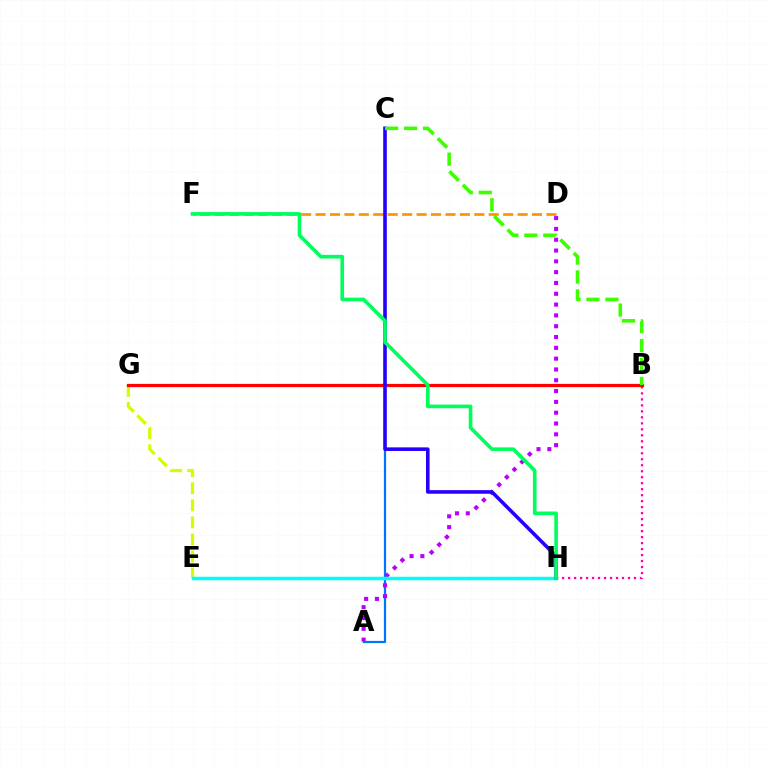{('B', 'H'): [{'color': '#ff00ac', 'line_style': 'dotted', 'thickness': 1.63}], ('A', 'C'): [{'color': '#0074ff', 'line_style': 'solid', 'thickness': 1.6}], ('E', 'G'): [{'color': '#d1ff00', 'line_style': 'dashed', 'thickness': 2.32}], ('A', 'D'): [{'color': '#b900ff', 'line_style': 'dotted', 'thickness': 2.94}], ('E', 'H'): [{'color': '#00fff6', 'line_style': 'solid', 'thickness': 2.51}], ('D', 'F'): [{'color': '#ff9400', 'line_style': 'dashed', 'thickness': 1.96}], ('B', 'G'): [{'color': '#ff0000', 'line_style': 'solid', 'thickness': 2.32}], ('C', 'H'): [{'color': '#2500ff', 'line_style': 'solid', 'thickness': 2.58}], ('B', 'C'): [{'color': '#3dff00', 'line_style': 'dashed', 'thickness': 2.58}], ('F', 'H'): [{'color': '#00ff5c', 'line_style': 'solid', 'thickness': 2.61}]}